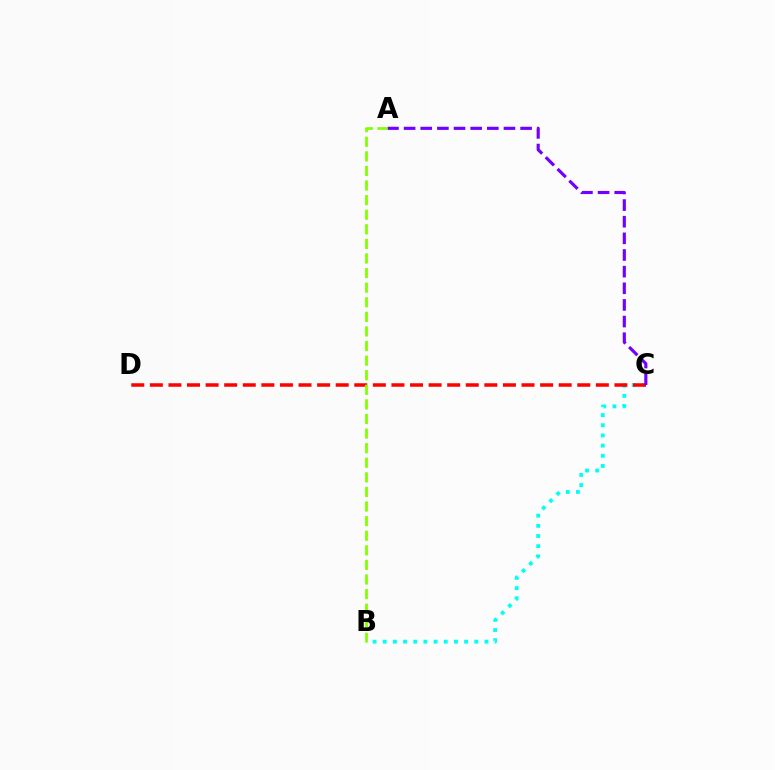{('B', 'C'): [{'color': '#00fff6', 'line_style': 'dotted', 'thickness': 2.76}], ('C', 'D'): [{'color': '#ff0000', 'line_style': 'dashed', 'thickness': 2.52}], ('A', 'C'): [{'color': '#7200ff', 'line_style': 'dashed', 'thickness': 2.26}], ('A', 'B'): [{'color': '#84ff00', 'line_style': 'dashed', 'thickness': 1.98}]}